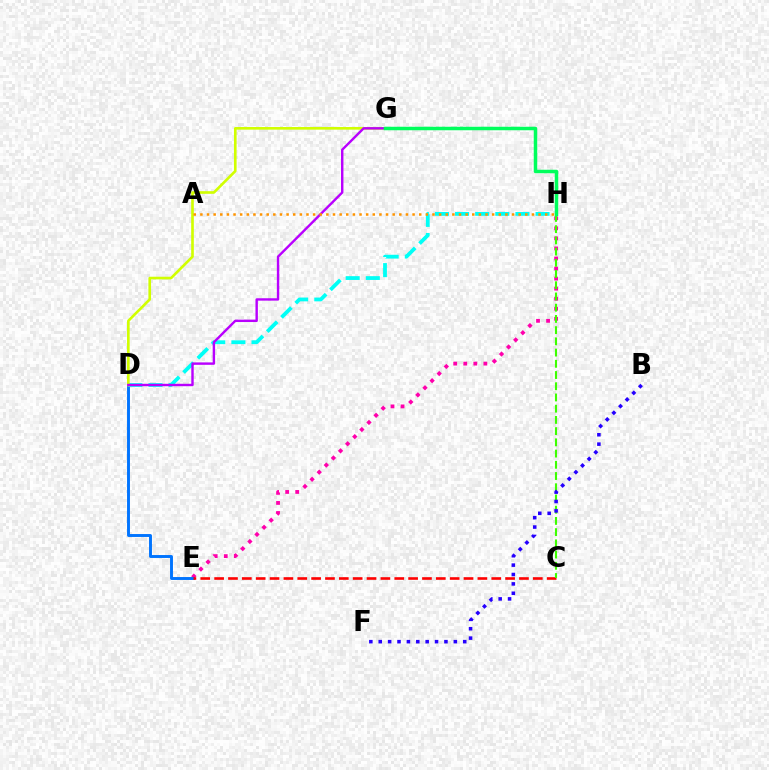{('E', 'H'): [{'color': '#ff00ac', 'line_style': 'dotted', 'thickness': 2.73}], ('D', 'E'): [{'color': '#0074ff', 'line_style': 'solid', 'thickness': 2.1}], ('C', 'E'): [{'color': '#ff0000', 'line_style': 'dashed', 'thickness': 1.88}], ('C', 'H'): [{'color': '#3dff00', 'line_style': 'dashed', 'thickness': 1.52}], ('D', 'H'): [{'color': '#00fff6', 'line_style': 'dashed', 'thickness': 2.73}], ('D', 'G'): [{'color': '#d1ff00', 'line_style': 'solid', 'thickness': 1.9}, {'color': '#b900ff', 'line_style': 'solid', 'thickness': 1.74}], ('A', 'H'): [{'color': '#ff9400', 'line_style': 'dotted', 'thickness': 1.8}], ('G', 'H'): [{'color': '#00ff5c', 'line_style': 'solid', 'thickness': 2.52}], ('B', 'F'): [{'color': '#2500ff', 'line_style': 'dotted', 'thickness': 2.55}]}